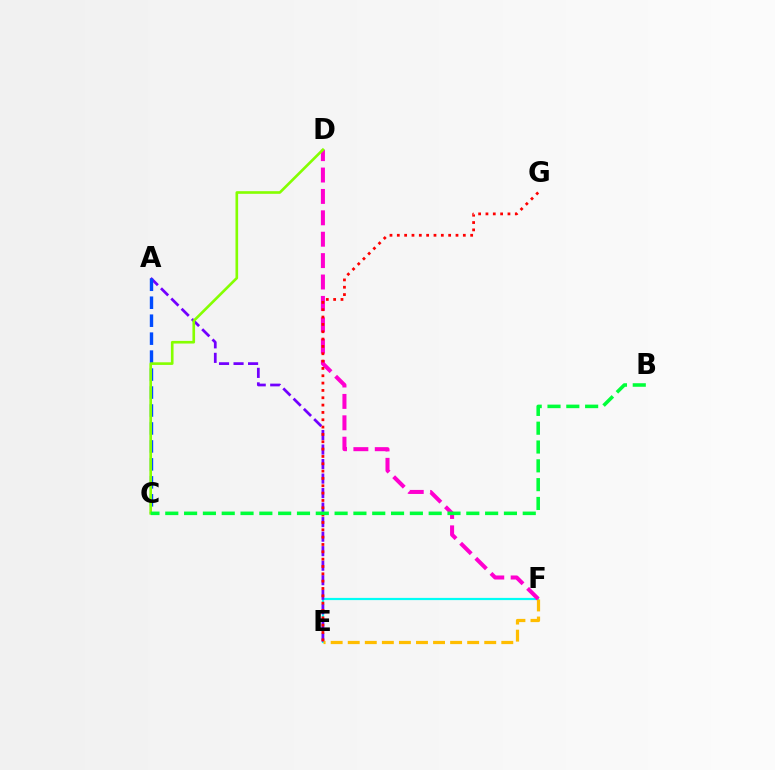{('E', 'F'): [{'color': '#00fff6', 'line_style': 'solid', 'thickness': 1.58}, {'color': '#ffbd00', 'line_style': 'dashed', 'thickness': 2.32}], ('A', 'E'): [{'color': '#7200ff', 'line_style': 'dashed', 'thickness': 1.97}], ('D', 'F'): [{'color': '#ff00cf', 'line_style': 'dashed', 'thickness': 2.91}], ('A', 'C'): [{'color': '#004bff', 'line_style': 'dashed', 'thickness': 2.44}], ('C', 'D'): [{'color': '#84ff00', 'line_style': 'solid', 'thickness': 1.9}], ('E', 'G'): [{'color': '#ff0000', 'line_style': 'dotted', 'thickness': 1.99}], ('B', 'C'): [{'color': '#00ff39', 'line_style': 'dashed', 'thickness': 2.56}]}